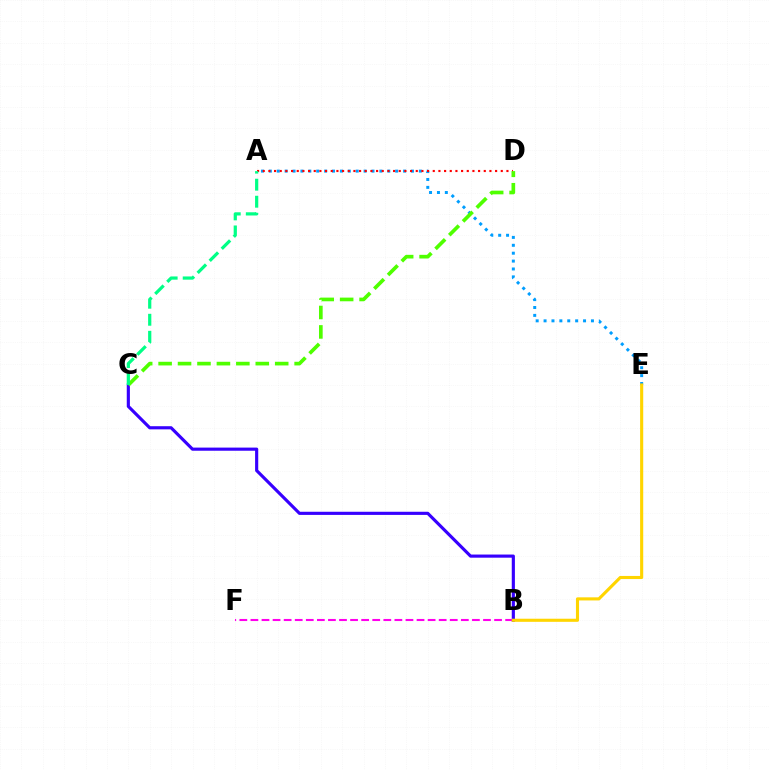{('A', 'E'): [{'color': '#009eff', 'line_style': 'dotted', 'thickness': 2.15}], ('B', 'C'): [{'color': '#3700ff', 'line_style': 'solid', 'thickness': 2.26}], ('B', 'F'): [{'color': '#ff00ed', 'line_style': 'dashed', 'thickness': 1.5}], ('A', 'D'): [{'color': '#ff0000', 'line_style': 'dotted', 'thickness': 1.54}], ('B', 'E'): [{'color': '#ffd500', 'line_style': 'solid', 'thickness': 2.23}], ('C', 'D'): [{'color': '#4fff00', 'line_style': 'dashed', 'thickness': 2.64}], ('A', 'C'): [{'color': '#00ff86', 'line_style': 'dashed', 'thickness': 2.31}]}